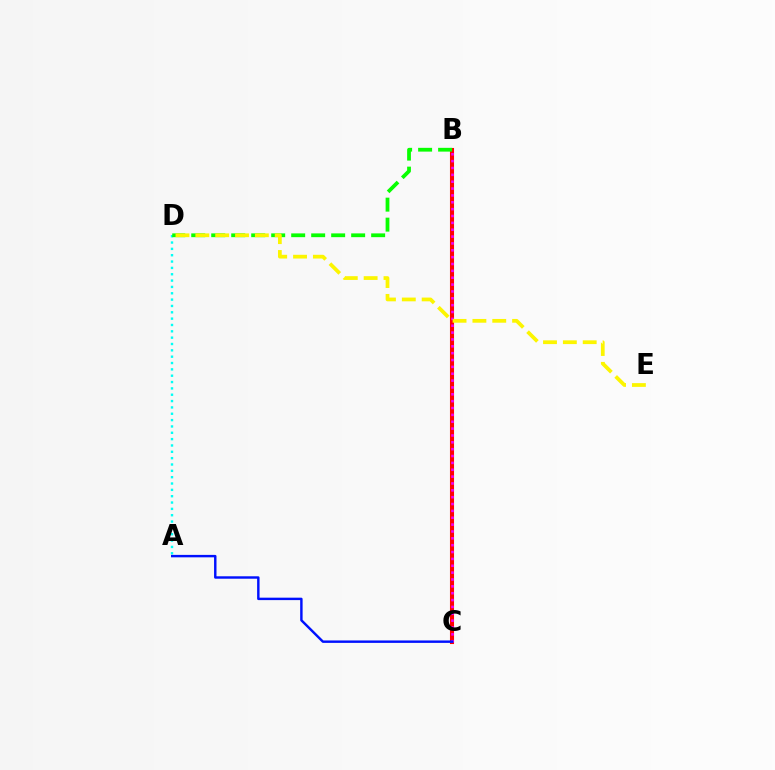{('A', 'D'): [{'color': '#00fff6', 'line_style': 'dotted', 'thickness': 1.72}], ('B', 'C'): [{'color': '#ff0000', 'line_style': 'solid', 'thickness': 2.94}, {'color': '#ee00ff', 'line_style': 'dotted', 'thickness': 1.86}], ('B', 'D'): [{'color': '#08ff00', 'line_style': 'dashed', 'thickness': 2.72}], ('A', 'C'): [{'color': '#0010ff', 'line_style': 'solid', 'thickness': 1.75}], ('D', 'E'): [{'color': '#fcf500', 'line_style': 'dashed', 'thickness': 2.7}]}